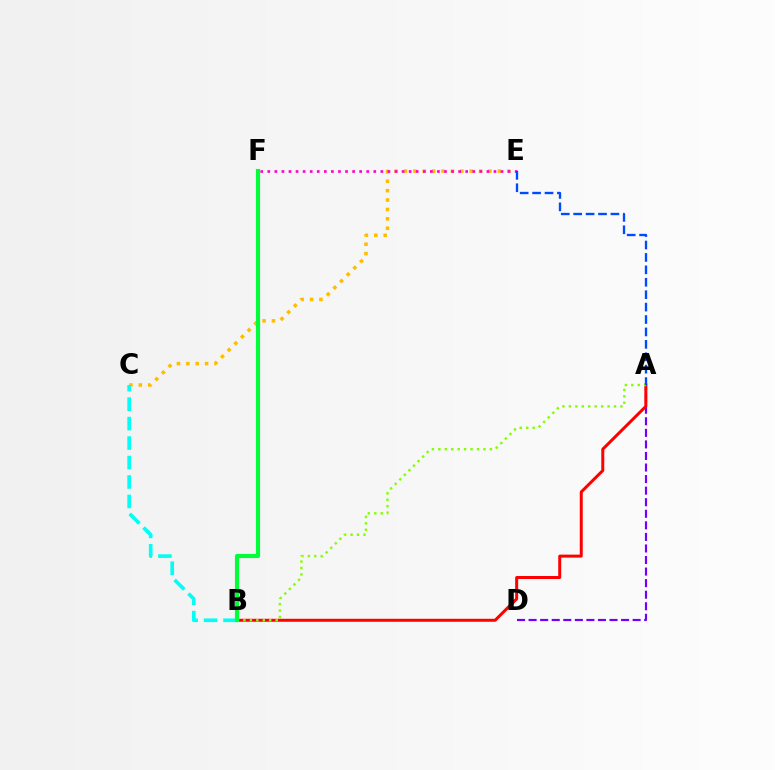{('A', 'D'): [{'color': '#7200ff', 'line_style': 'dashed', 'thickness': 1.57}], ('C', 'E'): [{'color': '#ffbd00', 'line_style': 'dotted', 'thickness': 2.55}], ('E', 'F'): [{'color': '#ff00cf', 'line_style': 'dotted', 'thickness': 1.92}], ('B', 'C'): [{'color': '#00fff6', 'line_style': 'dashed', 'thickness': 2.64}], ('A', 'B'): [{'color': '#ff0000', 'line_style': 'solid', 'thickness': 2.16}, {'color': '#84ff00', 'line_style': 'dotted', 'thickness': 1.75}], ('B', 'F'): [{'color': '#00ff39', 'line_style': 'solid', 'thickness': 2.99}], ('A', 'E'): [{'color': '#004bff', 'line_style': 'dashed', 'thickness': 1.69}]}